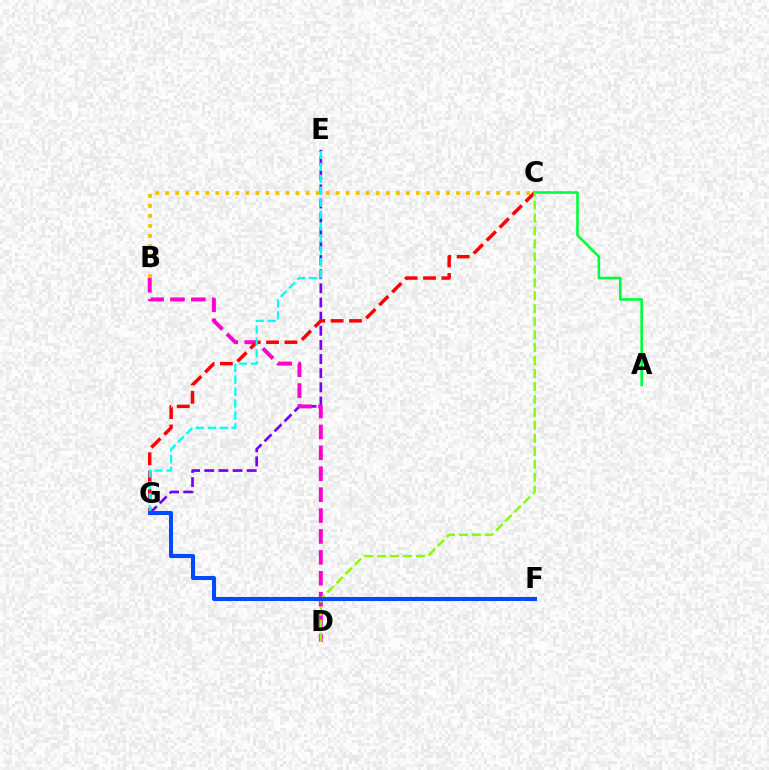{('E', 'G'): [{'color': '#7200ff', 'line_style': 'dashed', 'thickness': 1.92}, {'color': '#00fff6', 'line_style': 'dashed', 'thickness': 1.62}], ('B', 'D'): [{'color': '#ff00cf', 'line_style': 'dashed', 'thickness': 2.84}], ('C', 'G'): [{'color': '#ff0000', 'line_style': 'dashed', 'thickness': 2.49}], ('A', 'C'): [{'color': '#00ff39', 'line_style': 'solid', 'thickness': 1.87}], ('C', 'D'): [{'color': '#84ff00', 'line_style': 'dashed', 'thickness': 1.76}], ('B', 'C'): [{'color': '#ffbd00', 'line_style': 'dotted', 'thickness': 2.72}], ('F', 'G'): [{'color': '#004bff', 'line_style': 'solid', 'thickness': 2.93}]}